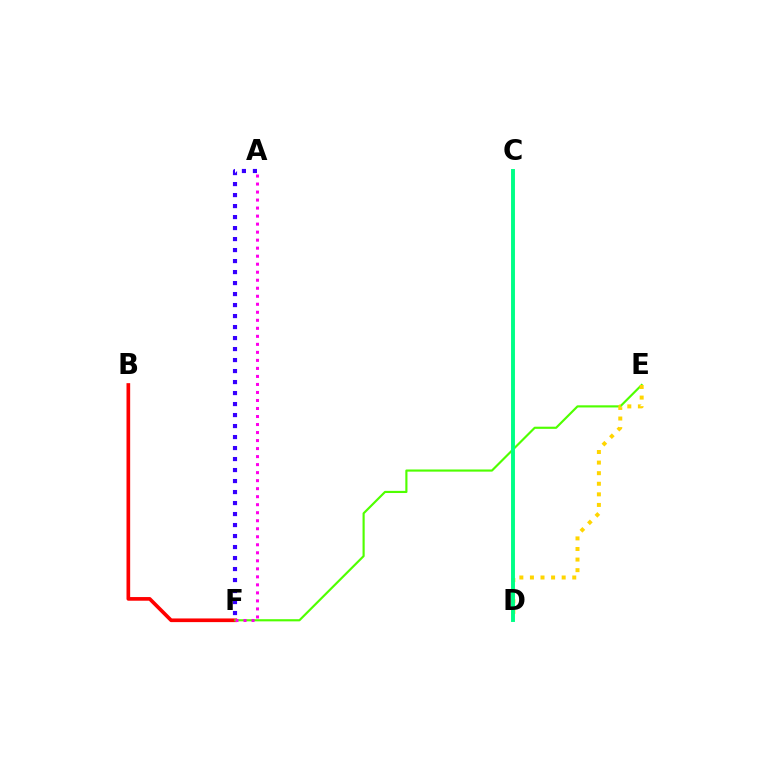{('B', 'F'): [{'color': '#ff0000', 'line_style': 'solid', 'thickness': 2.64}], ('E', 'F'): [{'color': '#4fff00', 'line_style': 'solid', 'thickness': 1.55}], ('C', 'D'): [{'color': '#009eff', 'line_style': 'dashed', 'thickness': 1.59}, {'color': '#00ff86', 'line_style': 'solid', 'thickness': 2.82}], ('A', 'F'): [{'color': '#ff00ed', 'line_style': 'dotted', 'thickness': 2.18}, {'color': '#3700ff', 'line_style': 'dotted', 'thickness': 2.99}], ('D', 'E'): [{'color': '#ffd500', 'line_style': 'dotted', 'thickness': 2.88}]}